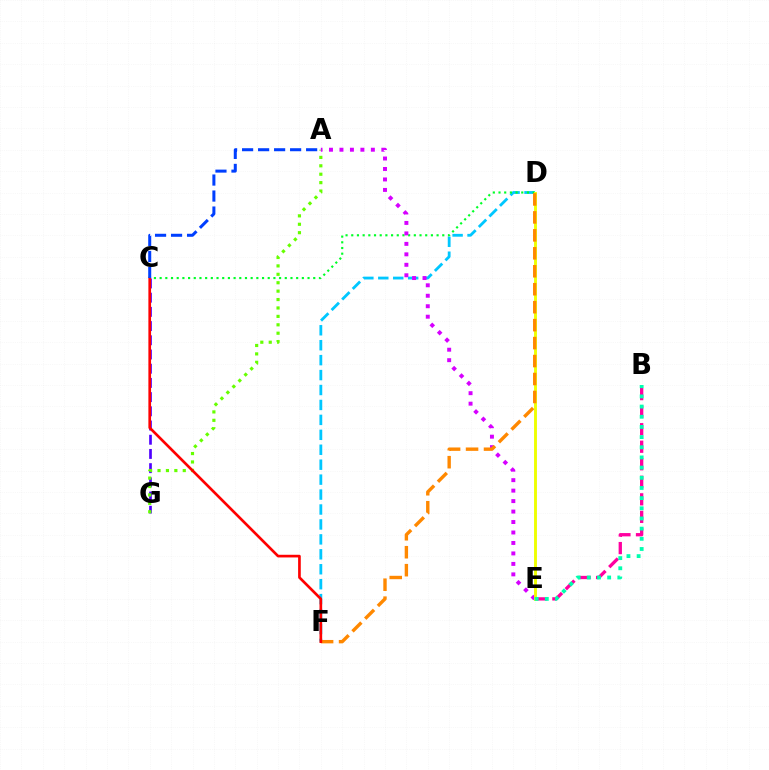{('B', 'E'): [{'color': '#ff00a0', 'line_style': 'dashed', 'thickness': 2.38}, {'color': '#00ffaf', 'line_style': 'dotted', 'thickness': 2.76}], ('C', 'G'): [{'color': '#4f00ff', 'line_style': 'dashed', 'thickness': 1.93}], ('D', 'F'): [{'color': '#00c7ff', 'line_style': 'dashed', 'thickness': 2.03}, {'color': '#ff8800', 'line_style': 'dashed', 'thickness': 2.44}], ('A', 'G'): [{'color': '#66ff00', 'line_style': 'dotted', 'thickness': 2.29}], ('C', 'D'): [{'color': '#00ff27', 'line_style': 'dotted', 'thickness': 1.55}], ('A', 'E'): [{'color': '#d600ff', 'line_style': 'dotted', 'thickness': 2.84}], ('D', 'E'): [{'color': '#eeff00', 'line_style': 'solid', 'thickness': 2.08}], ('C', 'F'): [{'color': '#ff0000', 'line_style': 'solid', 'thickness': 1.92}], ('A', 'C'): [{'color': '#003fff', 'line_style': 'dashed', 'thickness': 2.17}]}